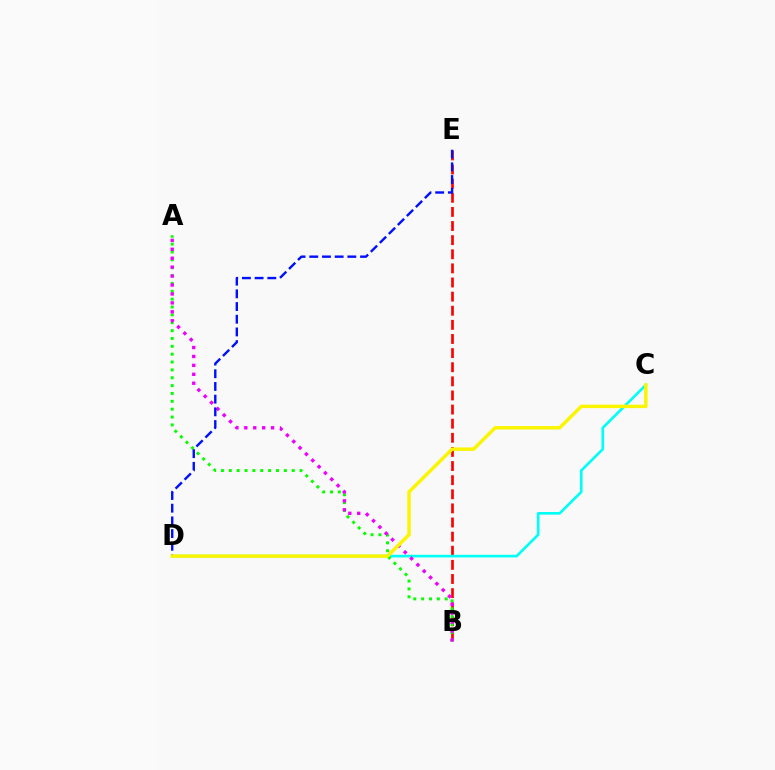{('B', 'E'): [{'color': '#ff0000', 'line_style': 'dashed', 'thickness': 1.92}], ('C', 'D'): [{'color': '#00fff6', 'line_style': 'solid', 'thickness': 1.92}, {'color': '#fcf500', 'line_style': 'solid', 'thickness': 2.48}], ('A', 'B'): [{'color': '#08ff00', 'line_style': 'dotted', 'thickness': 2.14}, {'color': '#ee00ff', 'line_style': 'dotted', 'thickness': 2.43}], ('D', 'E'): [{'color': '#0010ff', 'line_style': 'dashed', 'thickness': 1.72}]}